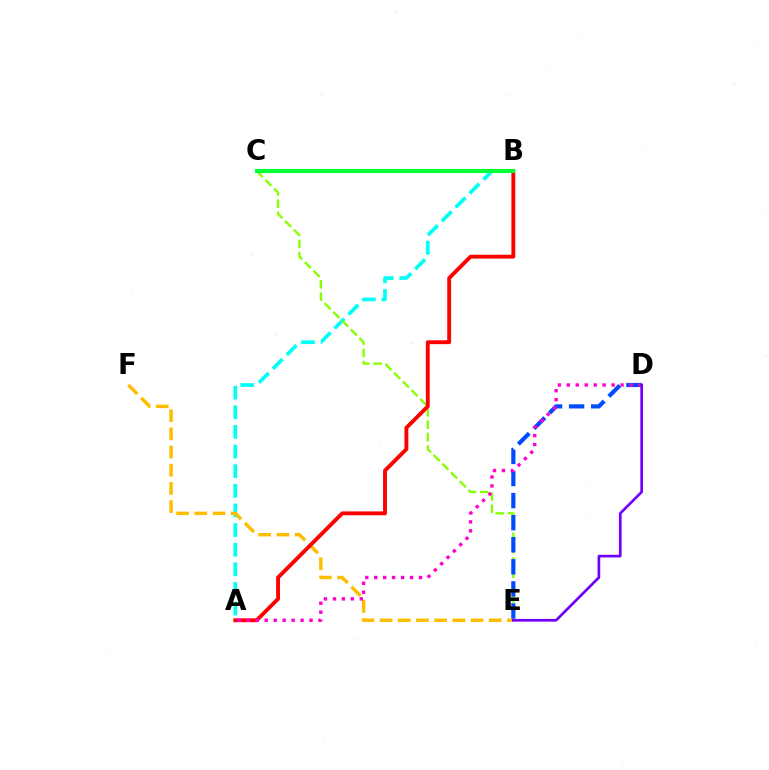{('A', 'B'): [{'color': '#00fff6', 'line_style': 'dashed', 'thickness': 2.67}, {'color': '#ff0000', 'line_style': 'solid', 'thickness': 2.78}], ('C', 'E'): [{'color': '#84ff00', 'line_style': 'dashed', 'thickness': 1.67}], ('E', 'F'): [{'color': '#ffbd00', 'line_style': 'dashed', 'thickness': 2.47}], ('B', 'C'): [{'color': '#00ff39', 'line_style': 'solid', 'thickness': 2.94}], ('D', 'E'): [{'color': '#004bff', 'line_style': 'dashed', 'thickness': 3.0}, {'color': '#7200ff', 'line_style': 'solid', 'thickness': 1.94}], ('A', 'D'): [{'color': '#ff00cf', 'line_style': 'dotted', 'thickness': 2.43}]}